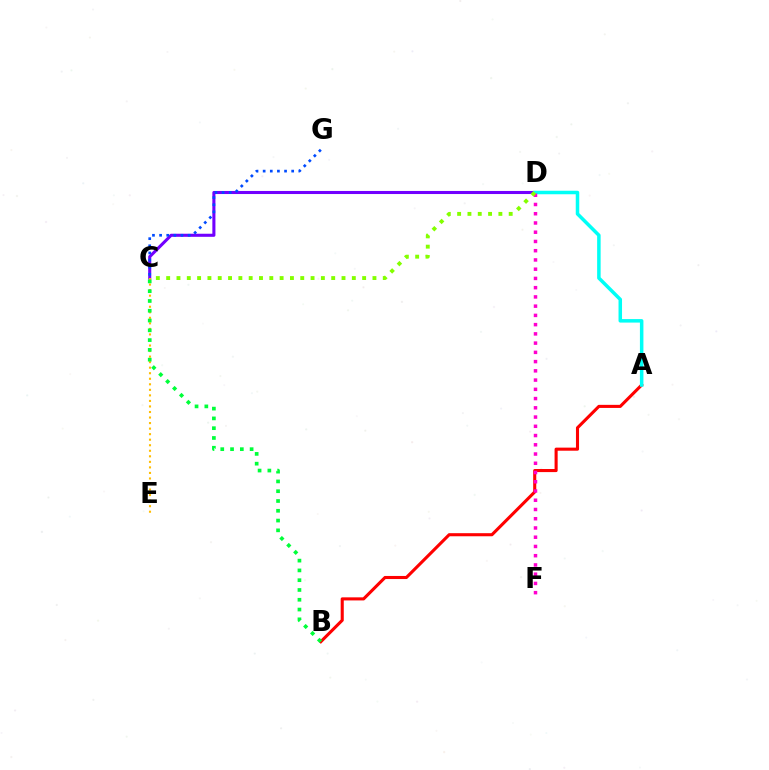{('C', 'D'): [{'color': '#7200ff', 'line_style': 'solid', 'thickness': 2.21}, {'color': '#84ff00', 'line_style': 'dotted', 'thickness': 2.8}], ('C', 'E'): [{'color': '#ffbd00', 'line_style': 'dotted', 'thickness': 1.51}], ('A', 'B'): [{'color': '#ff0000', 'line_style': 'solid', 'thickness': 2.22}], ('A', 'D'): [{'color': '#00fff6', 'line_style': 'solid', 'thickness': 2.52}], ('B', 'C'): [{'color': '#00ff39', 'line_style': 'dotted', 'thickness': 2.66}], ('C', 'G'): [{'color': '#004bff', 'line_style': 'dotted', 'thickness': 1.94}], ('D', 'F'): [{'color': '#ff00cf', 'line_style': 'dotted', 'thickness': 2.51}]}